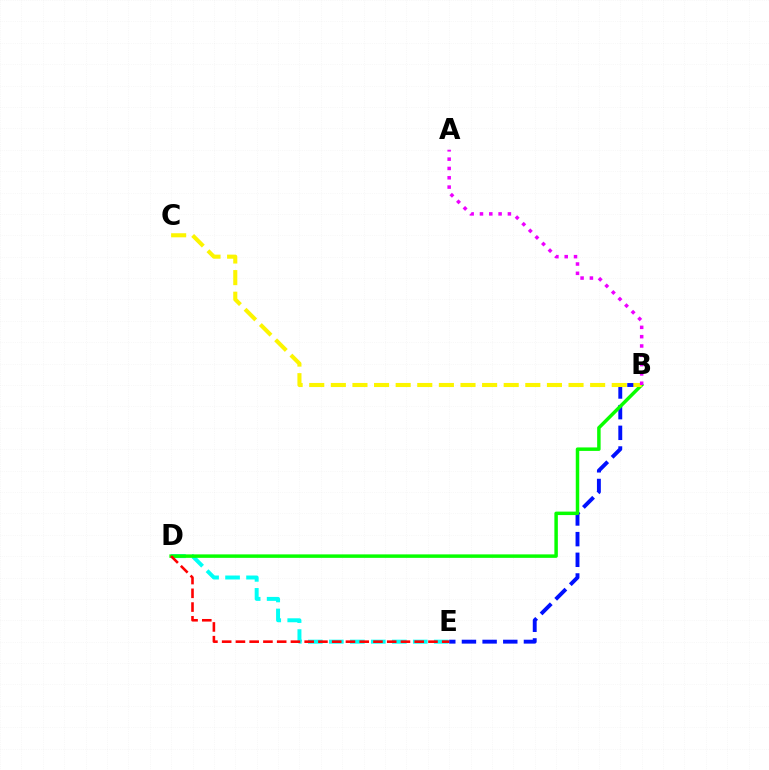{('D', 'E'): [{'color': '#00fff6', 'line_style': 'dashed', 'thickness': 2.85}, {'color': '#ff0000', 'line_style': 'dashed', 'thickness': 1.87}], ('B', 'E'): [{'color': '#0010ff', 'line_style': 'dashed', 'thickness': 2.81}], ('B', 'D'): [{'color': '#08ff00', 'line_style': 'solid', 'thickness': 2.5}], ('B', 'C'): [{'color': '#fcf500', 'line_style': 'dashed', 'thickness': 2.94}], ('A', 'B'): [{'color': '#ee00ff', 'line_style': 'dotted', 'thickness': 2.53}]}